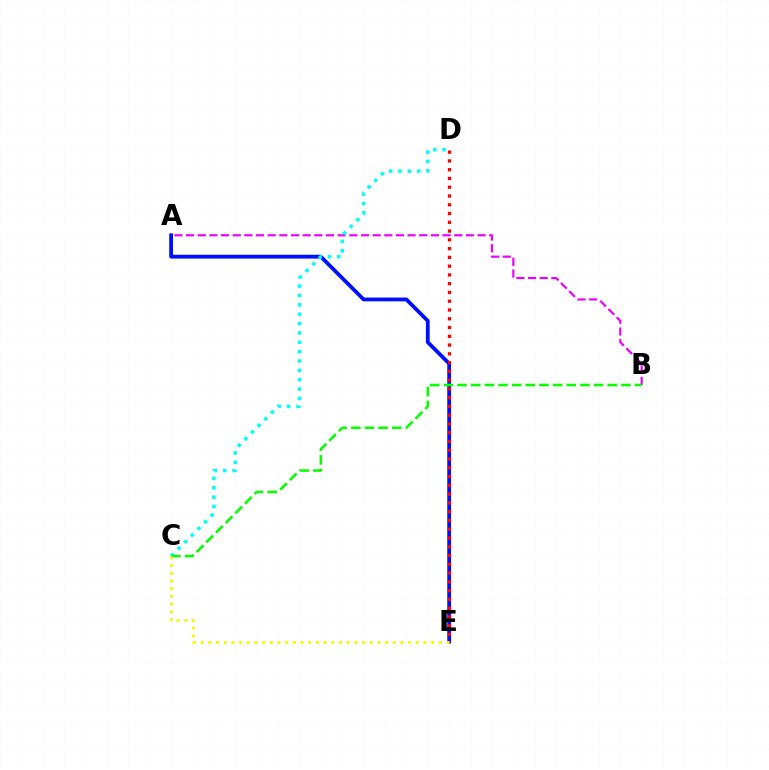{('A', 'B'): [{'color': '#ee00ff', 'line_style': 'dashed', 'thickness': 1.58}], ('A', 'E'): [{'color': '#0010ff', 'line_style': 'solid', 'thickness': 2.74}], ('C', 'D'): [{'color': '#00fff6', 'line_style': 'dotted', 'thickness': 2.54}], ('D', 'E'): [{'color': '#ff0000', 'line_style': 'dotted', 'thickness': 2.38}], ('B', 'C'): [{'color': '#08ff00', 'line_style': 'dashed', 'thickness': 1.85}], ('C', 'E'): [{'color': '#fcf500', 'line_style': 'dotted', 'thickness': 2.09}]}